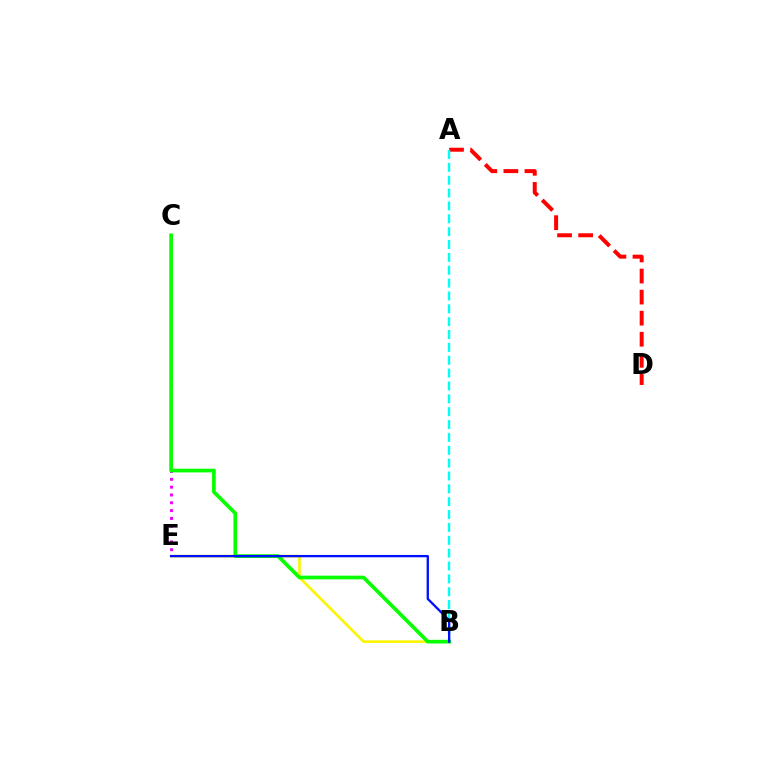{('A', 'D'): [{'color': '#ff0000', 'line_style': 'dashed', 'thickness': 2.86}], ('B', 'E'): [{'color': '#fcf500', 'line_style': 'solid', 'thickness': 1.89}, {'color': '#0010ff', 'line_style': 'solid', 'thickness': 1.67}], ('C', 'E'): [{'color': '#ee00ff', 'line_style': 'dotted', 'thickness': 2.12}], ('B', 'C'): [{'color': '#08ff00', 'line_style': 'solid', 'thickness': 2.66}], ('A', 'B'): [{'color': '#00fff6', 'line_style': 'dashed', 'thickness': 1.75}]}